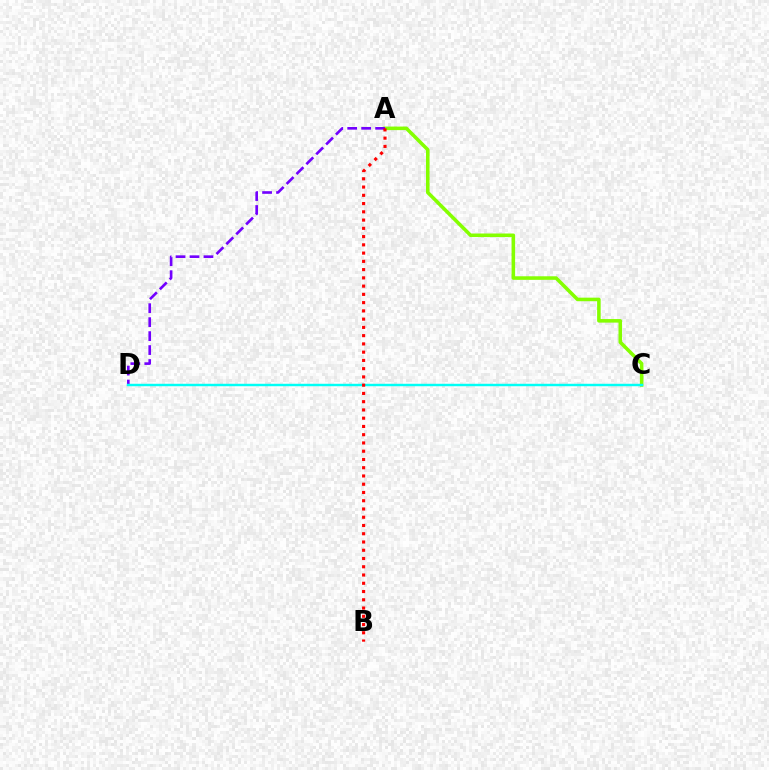{('A', 'C'): [{'color': '#84ff00', 'line_style': 'solid', 'thickness': 2.56}], ('A', 'D'): [{'color': '#7200ff', 'line_style': 'dashed', 'thickness': 1.9}], ('C', 'D'): [{'color': '#00fff6', 'line_style': 'solid', 'thickness': 1.76}], ('A', 'B'): [{'color': '#ff0000', 'line_style': 'dotted', 'thickness': 2.24}]}